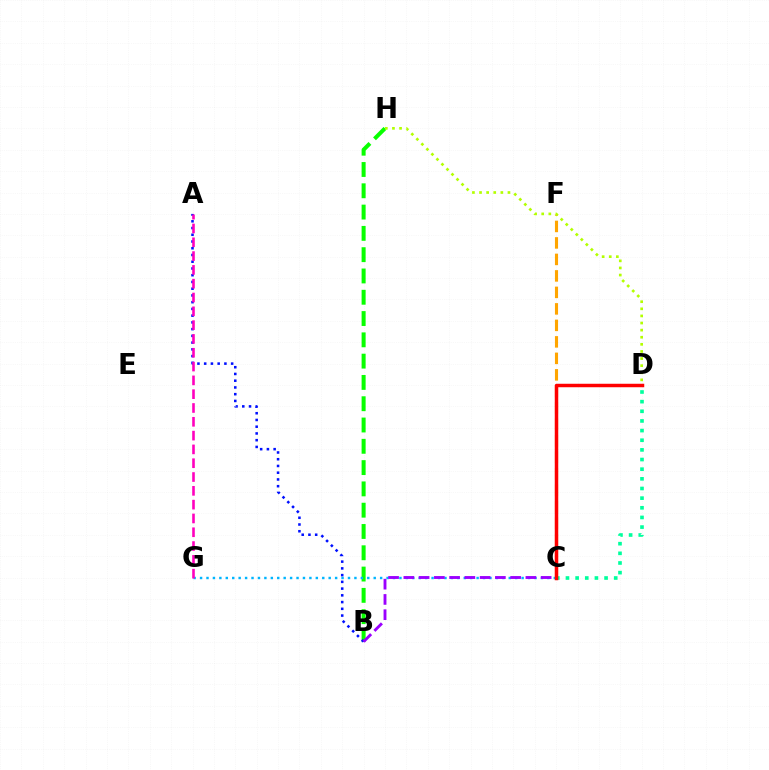{('B', 'H'): [{'color': '#08ff00', 'line_style': 'dashed', 'thickness': 2.89}], ('C', 'G'): [{'color': '#00b5ff', 'line_style': 'dotted', 'thickness': 1.75}], ('A', 'B'): [{'color': '#0010ff', 'line_style': 'dotted', 'thickness': 1.83}], ('C', 'F'): [{'color': '#ffa500', 'line_style': 'dashed', 'thickness': 2.24}], ('D', 'H'): [{'color': '#b3ff00', 'line_style': 'dotted', 'thickness': 1.93}], ('C', 'D'): [{'color': '#00ff9d', 'line_style': 'dotted', 'thickness': 2.62}, {'color': '#ff0000', 'line_style': 'solid', 'thickness': 2.5}], ('B', 'C'): [{'color': '#9b00ff', 'line_style': 'dashed', 'thickness': 2.07}], ('A', 'G'): [{'color': '#ff00bd', 'line_style': 'dashed', 'thickness': 1.88}]}